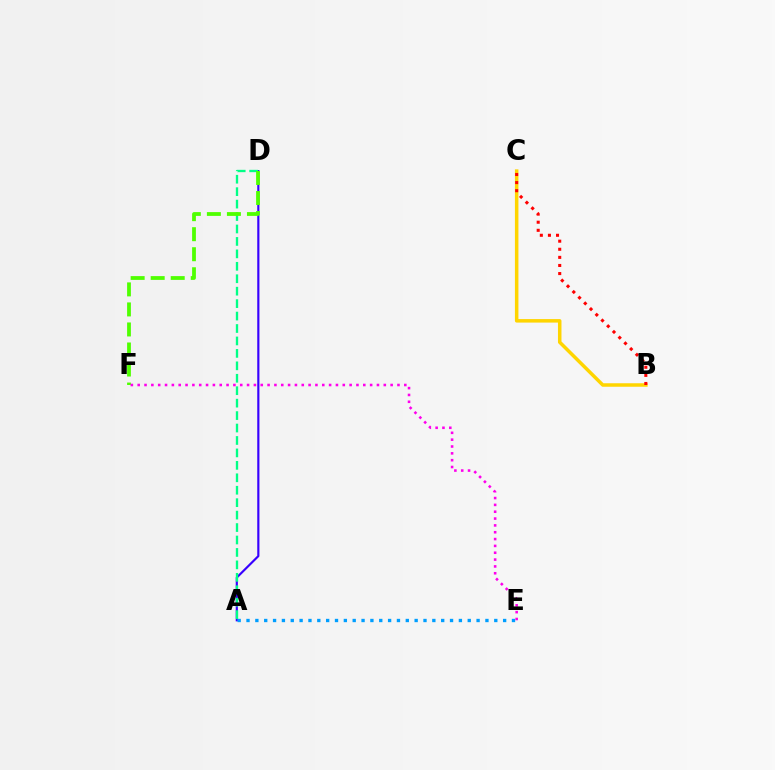{('A', 'D'): [{'color': '#3700ff', 'line_style': 'solid', 'thickness': 1.56}, {'color': '#00ff86', 'line_style': 'dashed', 'thickness': 1.69}], ('D', 'F'): [{'color': '#4fff00', 'line_style': 'dashed', 'thickness': 2.72}], ('E', 'F'): [{'color': '#ff00ed', 'line_style': 'dotted', 'thickness': 1.86}], ('B', 'C'): [{'color': '#ffd500', 'line_style': 'solid', 'thickness': 2.52}, {'color': '#ff0000', 'line_style': 'dotted', 'thickness': 2.2}], ('A', 'E'): [{'color': '#009eff', 'line_style': 'dotted', 'thickness': 2.4}]}